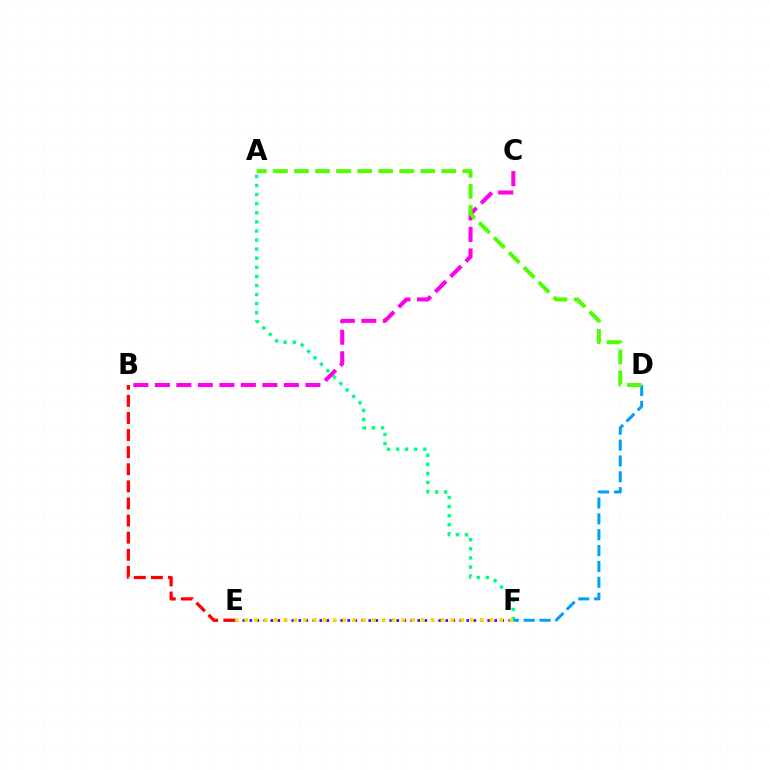{('E', 'F'): [{'color': '#3700ff', 'line_style': 'dotted', 'thickness': 1.9}, {'color': '#ffd500', 'line_style': 'dotted', 'thickness': 2.67}], ('A', 'F'): [{'color': '#00ff86', 'line_style': 'dotted', 'thickness': 2.47}], ('B', 'E'): [{'color': '#ff0000', 'line_style': 'dashed', 'thickness': 2.32}], ('D', 'F'): [{'color': '#009eff', 'line_style': 'dashed', 'thickness': 2.15}], ('B', 'C'): [{'color': '#ff00ed', 'line_style': 'dashed', 'thickness': 2.92}], ('A', 'D'): [{'color': '#4fff00', 'line_style': 'dashed', 'thickness': 2.86}]}